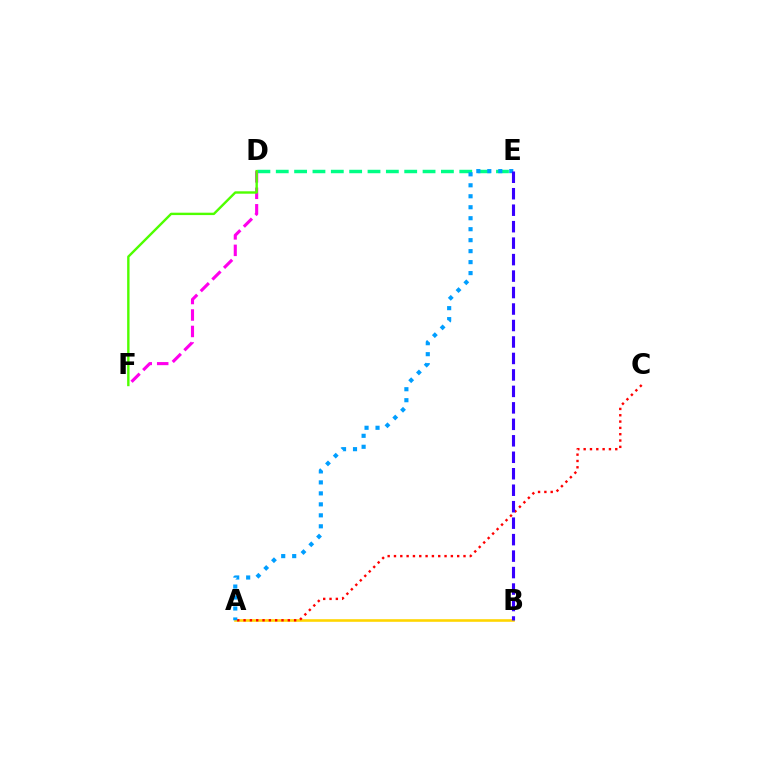{('D', 'E'): [{'color': '#00ff86', 'line_style': 'dashed', 'thickness': 2.49}], ('A', 'B'): [{'color': '#ffd500', 'line_style': 'solid', 'thickness': 1.88}], ('A', 'C'): [{'color': '#ff0000', 'line_style': 'dotted', 'thickness': 1.72}], ('A', 'E'): [{'color': '#009eff', 'line_style': 'dotted', 'thickness': 2.98}], ('B', 'E'): [{'color': '#3700ff', 'line_style': 'dashed', 'thickness': 2.24}], ('D', 'F'): [{'color': '#ff00ed', 'line_style': 'dashed', 'thickness': 2.24}, {'color': '#4fff00', 'line_style': 'solid', 'thickness': 1.72}]}